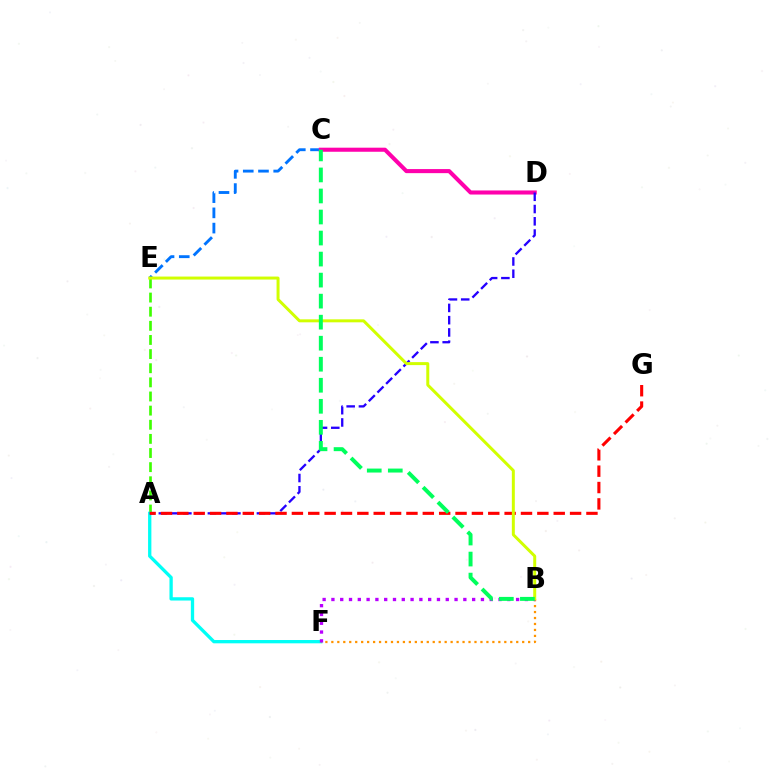{('A', 'E'): [{'color': '#3dff00', 'line_style': 'dashed', 'thickness': 1.92}], ('C', 'E'): [{'color': '#0074ff', 'line_style': 'dashed', 'thickness': 2.07}], ('C', 'D'): [{'color': '#ff00ac', 'line_style': 'solid', 'thickness': 2.93}], ('A', 'F'): [{'color': '#00fff6', 'line_style': 'solid', 'thickness': 2.38}], ('B', 'F'): [{'color': '#ff9400', 'line_style': 'dotted', 'thickness': 1.62}, {'color': '#b900ff', 'line_style': 'dotted', 'thickness': 2.39}], ('A', 'D'): [{'color': '#2500ff', 'line_style': 'dashed', 'thickness': 1.67}], ('A', 'G'): [{'color': '#ff0000', 'line_style': 'dashed', 'thickness': 2.22}], ('B', 'E'): [{'color': '#d1ff00', 'line_style': 'solid', 'thickness': 2.15}], ('B', 'C'): [{'color': '#00ff5c', 'line_style': 'dashed', 'thickness': 2.86}]}